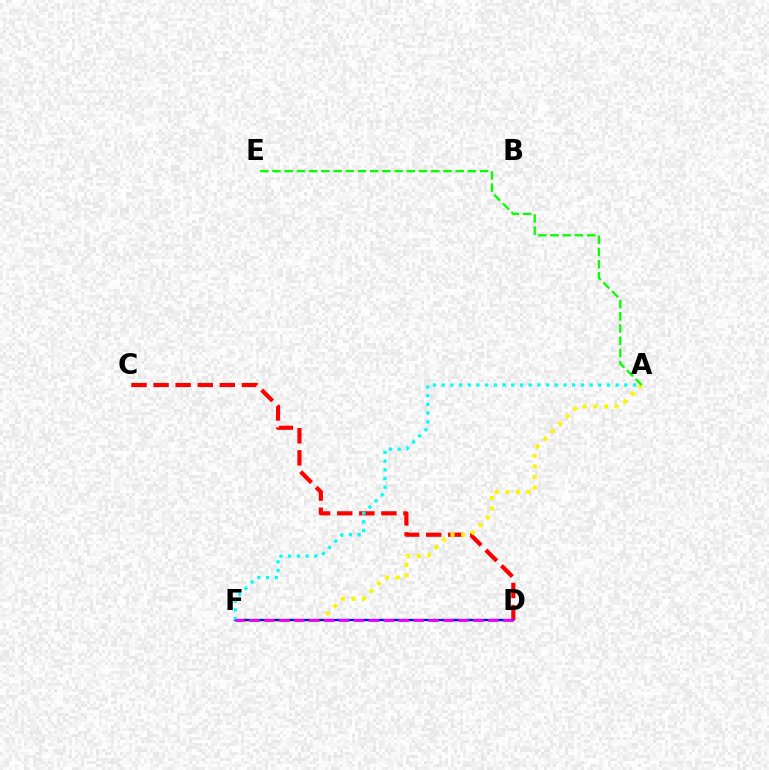{('C', 'D'): [{'color': '#ff0000', 'line_style': 'dashed', 'thickness': 3.0}], ('A', 'F'): [{'color': '#fcf500', 'line_style': 'dotted', 'thickness': 2.89}, {'color': '#00fff6', 'line_style': 'dotted', 'thickness': 2.36}], ('D', 'F'): [{'color': '#0010ff', 'line_style': 'solid', 'thickness': 1.67}, {'color': '#ee00ff', 'line_style': 'dashed', 'thickness': 2.03}], ('A', 'E'): [{'color': '#08ff00', 'line_style': 'dashed', 'thickness': 1.66}]}